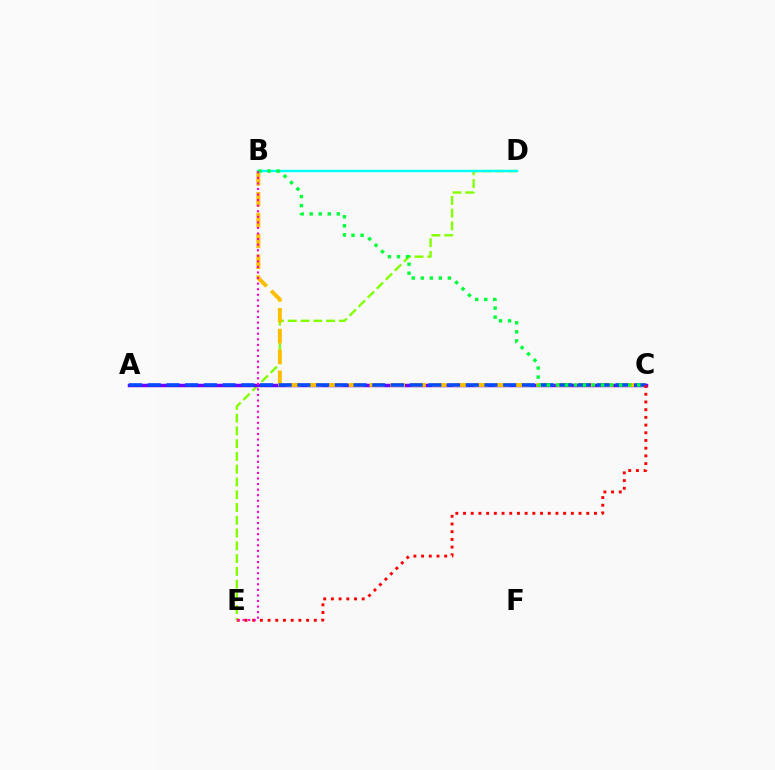{('D', 'E'): [{'color': '#84ff00', 'line_style': 'dashed', 'thickness': 1.73}], ('A', 'C'): [{'color': '#7200ff', 'line_style': 'solid', 'thickness': 2.49}, {'color': '#004bff', 'line_style': 'dashed', 'thickness': 2.54}], ('B', 'C'): [{'color': '#ffbd00', 'line_style': 'dashed', 'thickness': 2.83}, {'color': '#00ff39', 'line_style': 'dotted', 'thickness': 2.46}], ('B', 'D'): [{'color': '#00fff6', 'line_style': 'solid', 'thickness': 1.73}], ('C', 'E'): [{'color': '#ff0000', 'line_style': 'dotted', 'thickness': 2.09}], ('B', 'E'): [{'color': '#ff00cf', 'line_style': 'dotted', 'thickness': 1.51}]}